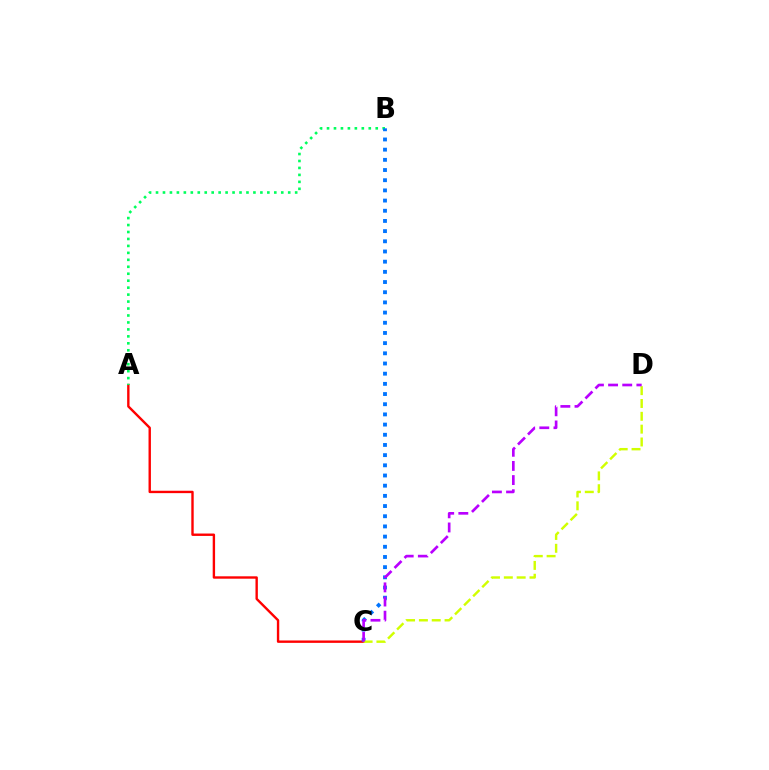{('A', 'C'): [{'color': '#ff0000', 'line_style': 'solid', 'thickness': 1.72}], ('A', 'B'): [{'color': '#00ff5c', 'line_style': 'dotted', 'thickness': 1.89}], ('B', 'C'): [{'color': '#0074ff', 'line_style': 'dotted', 'thickness': 2.77}], ('C', 'D'): [{'color': '#d1ff00', 'line_style': 'dashed', 'thickness': 1.74}, {'color': '#b900ff', 'line_style': 'dashed', 'thickness': 1.92}]}